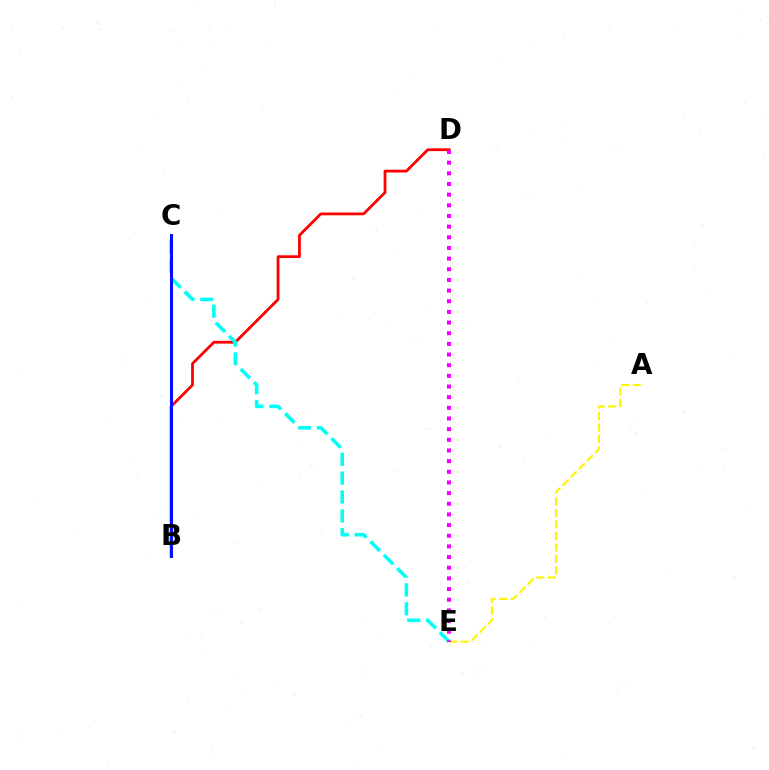{('B', 'C'): [{'color': '#08ff00', 'line_style': 'dotted', 'thickness': 2.11}, {'color': '#0010ff', 'line_style': 'solid', 'thickness': 2.18}], ('A', 'E'): [{'color': '#fcf500', 'line_style': 'dashed', 'thickness': 1.56}], ('B', 'D'): [{'color': '#ff0000', 'line_style': 'solid', 'thickness': 1.99}], ('C', 'E'): [{'color': '#00fff6', 'line_style': 'dashed', 'thickness': 2.56}], ('D', 'E'): [{'color': '#ee00ff', 'line_style': 'dotted', 'thickness': 2.9}]}